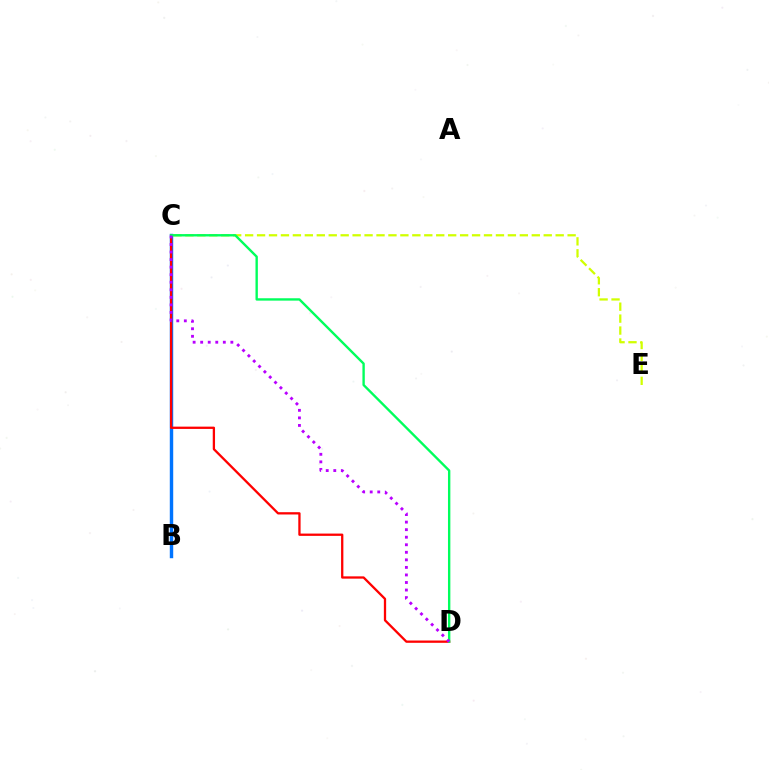{('C', 'E'): [{'color': '#d1ff00', 'line_style': 'dashed', 'thickness': 1.62}], ('B', 'C'): [{'color': '#0074ff', 'line_style': 'solid', 'thickness': 2.47}], ('C', 'D'): [{'color': '#ff0000', 'line_style': 'solid', 'thickness': 1.65}, {'color': '#00ff5c', 'line_style': 'solid', 'thickness': 1.71}, {'color': '#b900ff', 'line_style': 'dotted', 'thickness': 2.05}]}